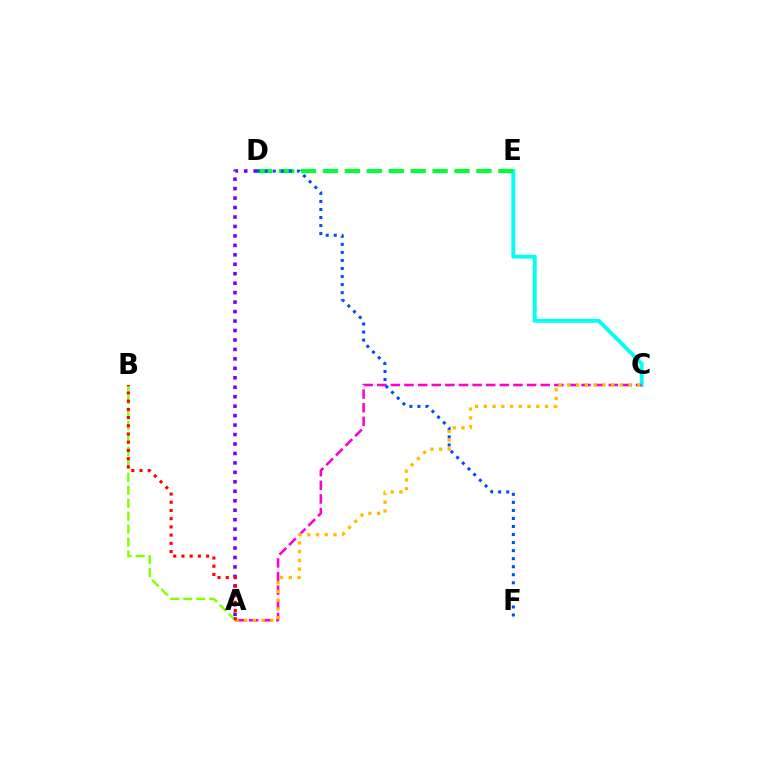{('C', 'E'): [{'color': '#00fff6', 'line_style': 'solid', 'thickness': 2.82}], ('A', 'D'): [{'color': '#7200ff', 'line_style': 'dotted', 'thickness': 2.57}], ('A', 'C'): [{'color': '#ff00cf', 'line_style': 'dashed', 'thickness': 1.85}, {'color': '#ffbd00', 'line_style': 'dotted', 'thickness': 2.38}], ('A', 'B'): [{'color': '#84ff00', 'line_style': 'dashed', 'thickness': 1.76}, {'color': '#ff0000', 'line_style': 'dotted', 'thickness': 2.23}], ('D', 'E'): [{'color': '#00ff39', 'line_style': 'dashed', 'thickness': 2.98}], ('D', 'F'): [{'color': '#004bff', 'line_style': 'dotted', 'thickness': 2.19}]}